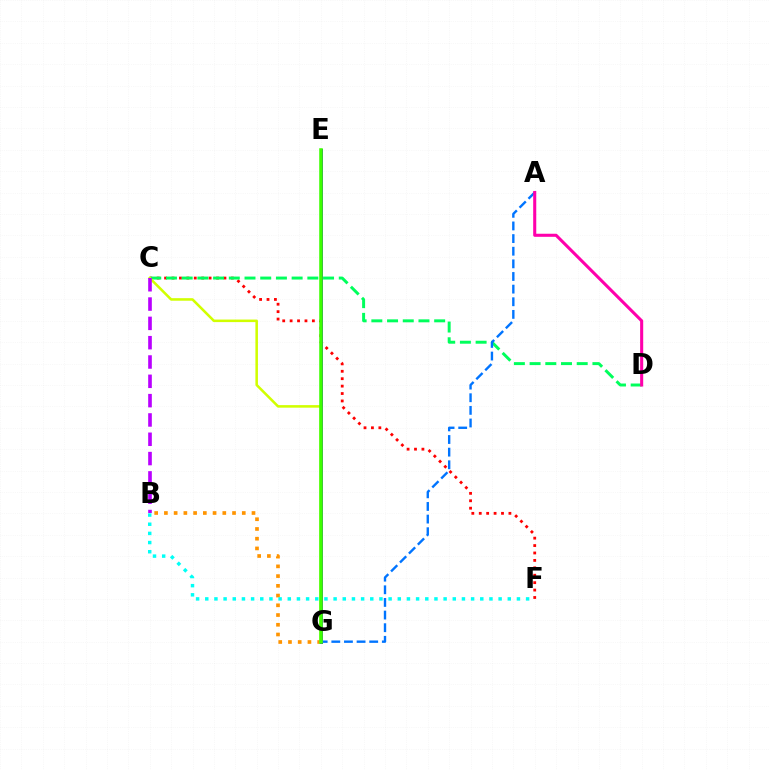{('B', 'G'): [{'color': '#ff9400', 'line_style': 'dotted', 'thickness': 2.64}], ('C', 'F'): [{'color': '#ff0000', 'line_style': 'dotted', 'thickness': 2.02}], ('C', 'D'): [{'color': '#00ff5c', 'line_style': 'dashed', 'thickness': 2.13}], ('E', 'G'): [{'color': '#2500ff', 'line_style': 'solid', 'thickness': 2.13}, {'color': '#3dff00', 'line_style': 'solid', 'thickness': 2.56}], ('A', 'G'): [{'color': '#0074ff', 'line_style': 'dashed', 'thickness': 1.72}], ('C', 'G'): [{'color': '#d1ff00', 'line_style': 'solid', 'thickness': 1.83}], ('B', 'C'): [{'color': '#b900ff', 'line_style': 'dashed', 'thickness': 2.62}], ('A', 'D'): [{'color': '#ff00ac', 'line_style': 'solid', 'thickness': 2.21}], ('B', 'F'): [{'color': '#00fff6', 'line_style': 'dotted', 'thickness': 2.49}]}